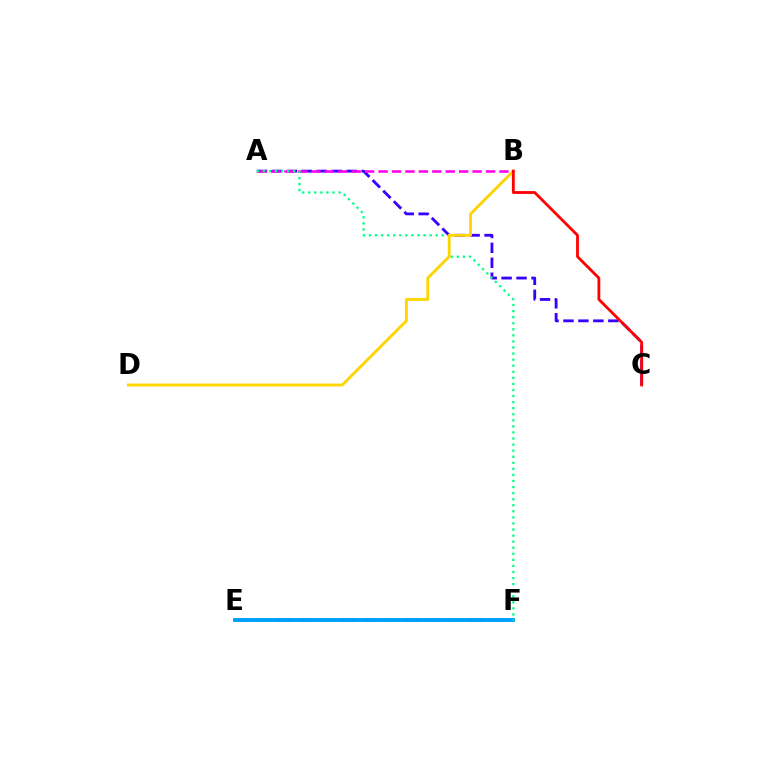{('A', 'C'): [{'color': '#3700ff', 'line_style': 'dashed', 'thickness': 2.03}], ('E', 'F'): [{'color': '#4fff00', 'line_style': 'dashed', 'thickness': 2.88}, {'color': '#009eff', 'line_style': 'solid', 'thickness': 2.77}], ('A', 'B'): [{'color': '#ff00ed', 'line_style': 'dashed', 'thickness': 1.82}], ('A', 'F'): [{'color': '#00ff86', 'line_style': 'dotted', 'thickness': 1.65}], ('B', 'D'): [{'color': '#ffd500', 'line_style': 'solid', 'thickness': 2.06}], ('B', 'C'): [{'color': '#ff0000', 'line_style': 'solid', 'thickness': 2.01}]}